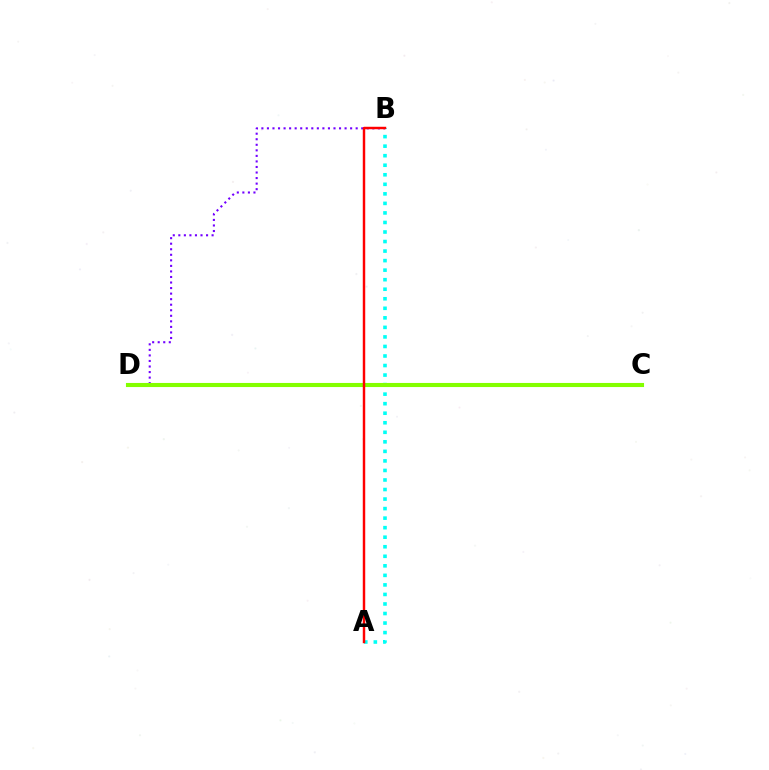{('A', 'B'): [{'color': '#00fff6', 'line_style': 'dotted', 'thickness': 2.59}, {'color': '#ff0000', 'line_style': 'solid', 'thickness': 1.76}], ('B', 'D'): [{'color': '#7200ff', 'line_style': 'dotted', 'thickness': 1.51}], ('C', 'D'): [{'color': '#84ff00', 'line_style': 'solid', 'thickness': 2.95}]}